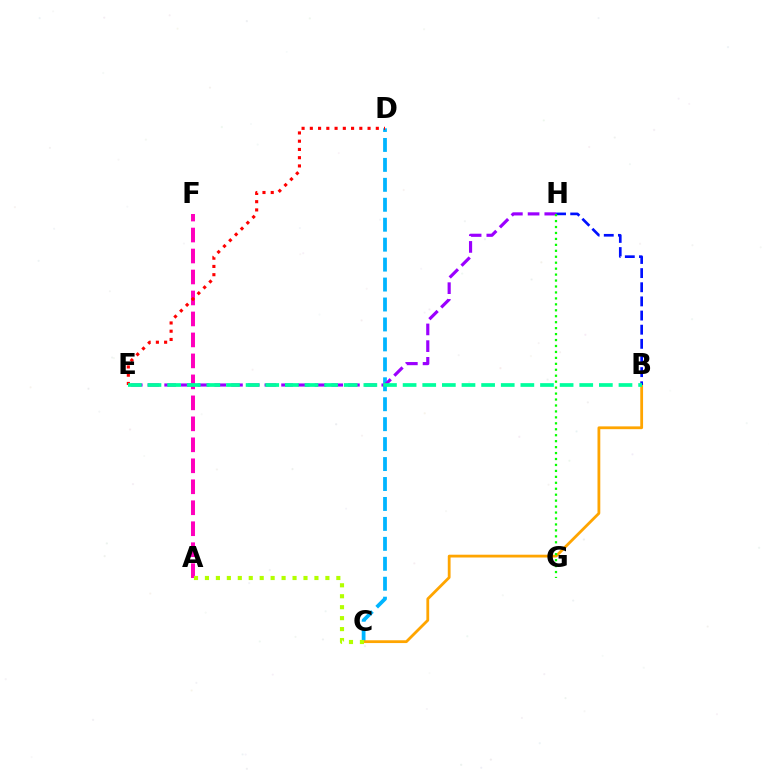{('C', 'D'): [{'color': '#00b5ff', 'line_style': 'dashed', 'thickness': 2.71}], ('B', 'C'): [{'color': '#ffa500', 'line_style': 'solid', 'thickness': 2.01}], ('B', 'H'): [{'color': '#0010ff', 'line_style': 'dashed', 'thickness': 1.92}], ('A', 'F'): [{'color': '#ff00bd', 'line_style': 'dashed', 'thickness': 2.85}], ('A', 'C'): [{'color': '#b3ff00', 'line_style': 'dotted', 'thickness': 2.97}], ('D', 'E'): [{'color': '#ff0000', 'line_style': 'dotted', 'thickness': 2.24}], ('E', 'H'): [{'color': '#9b00ff', 'line_style': 'dashed', 'thickness': 2.27}], ('G', 'H'): [{'color': '#08ff00', 'line_style': 'dotted', 'thickness': 1.62}], ('B', 'E'): [{'color': '#00ff9d', 'line_style': 'dashed', 'thickness': 2.67}]}